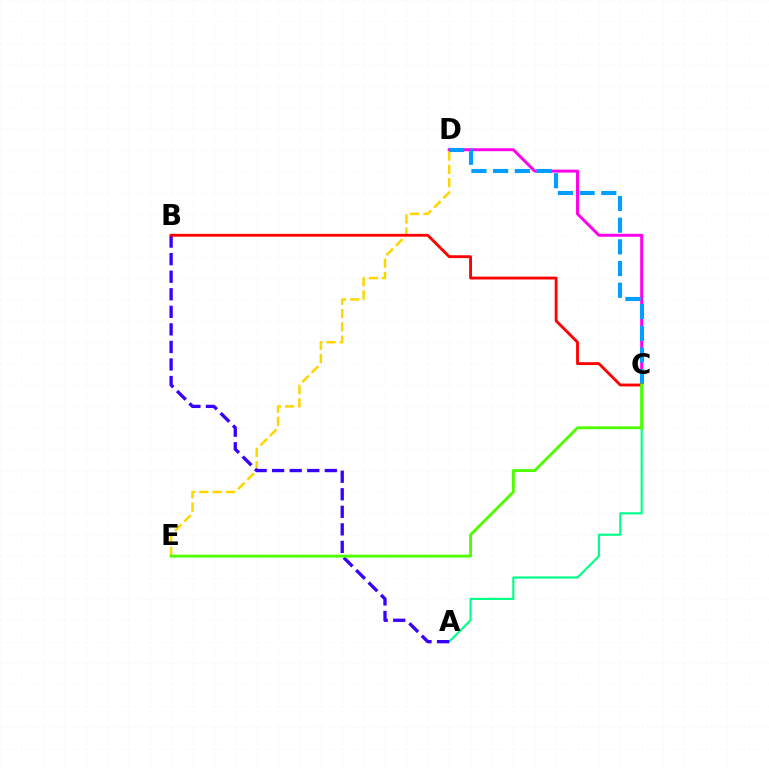{('A', 'C'): [{'color': '#00ff86', 'line_style': 'solid', 'thickness': 1.55}], ('C', 'D'): [{'color': '#ff00ed', 'line_style': 'solid', 'thickness': 2.12}, {'color': '#009eff', 'line_style': 'dashed', 'thickness': 2.95}], ('D', 'E'): [{'color': '#ffd500', 'line_style': 'dashed', 'thickness': 1.81}], ('A', 'B'): [{'color': '#3700ff', 'line_style': 'dashed', 'thickness': 2.38}], ('B', 'C'): [{'color': '#ff0000', 'line_style': 'solid', 'thickness': 2.04}], ('C', 'E'): [{'color': '#4fff00', 'line_style': 'solid', 'thickness': 2.1}]}